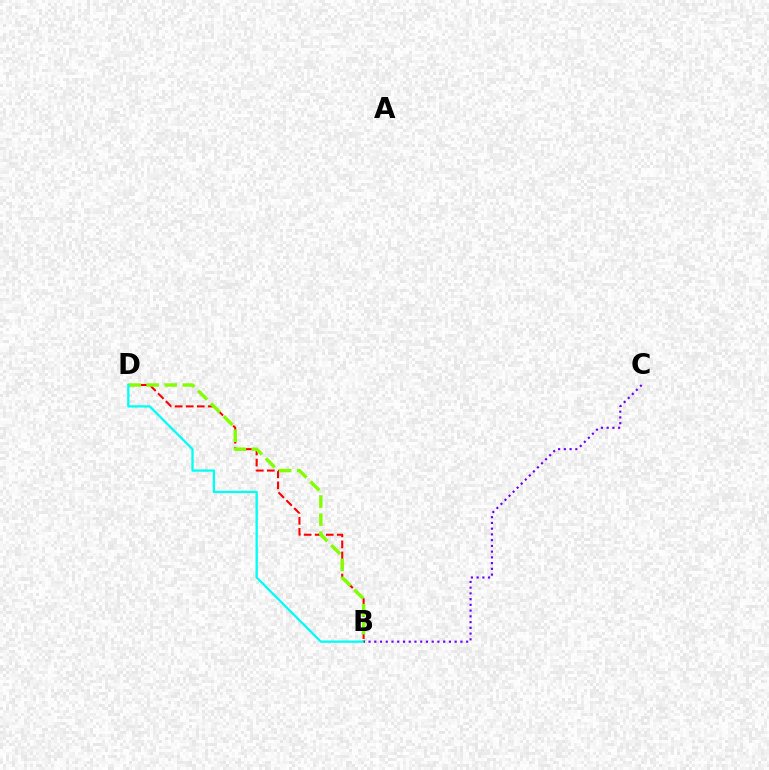{('B', 'D'): [{'color': '#ff0000', 'line_style': 'dashed', 'thickness': 1.5}, {'color': '#84ff00', 'line_style': 'dashed', 'thickness': 2.45}, {'color': '#00fff6', 'line_style': 'solid', 'thickness': 1.66}], ('B', 'C'): [{'color': '#7200ff', 'line_style': 'dotted', 'thickness': 1.56}]}